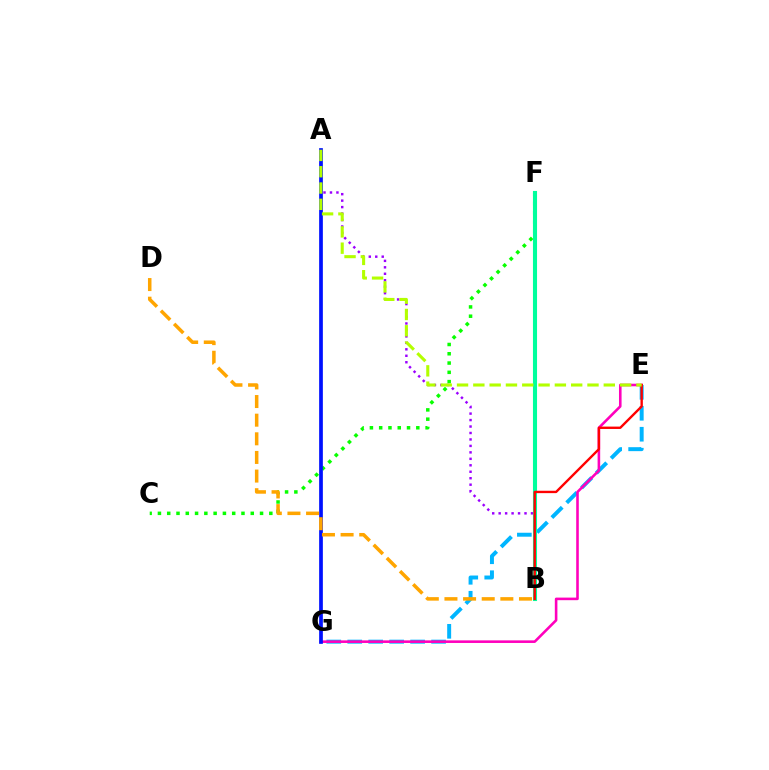{('C', 'F'): [{'color': '#08ff00', 'line_style': 'dotted', 'thickness': 2.52}], ('A', 'B'): [{'color': '#9b00ff', 'line_style': 'dotted', 'thickness': 1.76}], ('E', 'G'): [{'color': '#00b5ff', 'line_style': 'dashed', 'thickness': 2.85}, {'color': '#ff00bd', 'line_style': 'solid', 'thickness': 1.86}], ('A', 'G'): [{'color': '#0010ff', 'line_style': 'solid', 'thickness': 2.67}], ('B', 'D'): [{'color': '#ffa500', 'line_style': 'dashed', 'thickness': 2.53}], ('B', 'F'): [{'color': '#00ff9d', 'line_style': 'solid', 'thickness': 2.94}], ('B', 'E'): [{'color': '#ff0000', 'line_style': 'solid', 'thickness': 1.71}], ('A', 'E'): [{'color': '#b3ff00', 'line_style': 'dashed', 'thickness': 2.22}]}